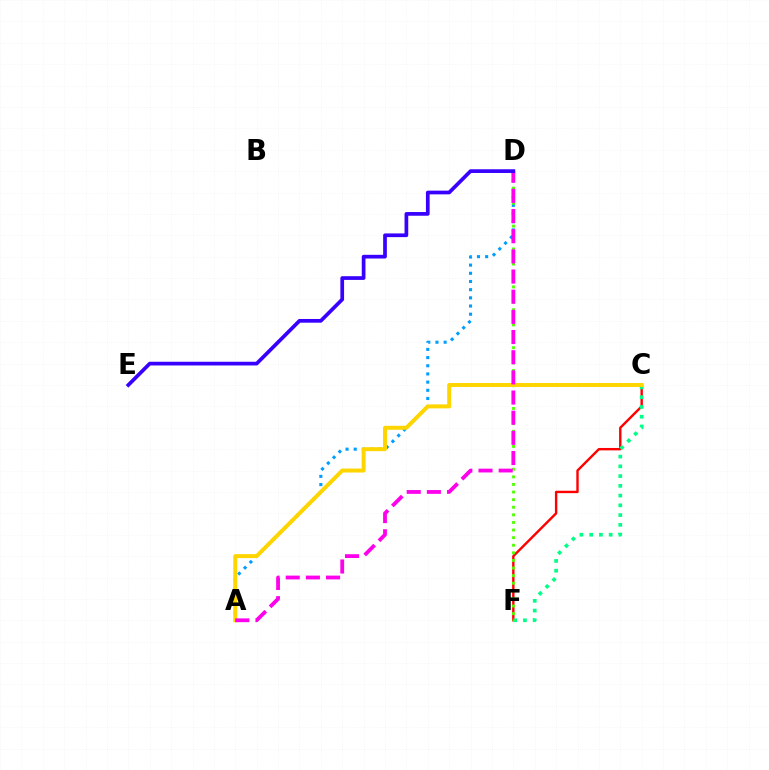{('C', 'F'): [{'color': '#ff0000', 'line_style': 'solid', 'thickness': 1.73}, {'color': '#00ff86', 'line_style': 'dotted', 'thickness': 2.65}], ('A', 'D'): [{'color': '#009eff', 'line_style': 'dotted', 'thickness': 2.22}, {'color': '#ff00ed', 'line_style': 'dashed', 'thickness': 2.74}], ('D', 'F'): [{'color': '#4fff00', 'line_style': 'dotted', 'thickness': 2.06}], ('A', 'C'): [{'color': '#ffd500', 'line_style': 'solid', 'thickness': 2.86}], ('D', 'E'): [{'color': '#3700ff', 'line_style': 'solid', 'thickness': 2.67}]}